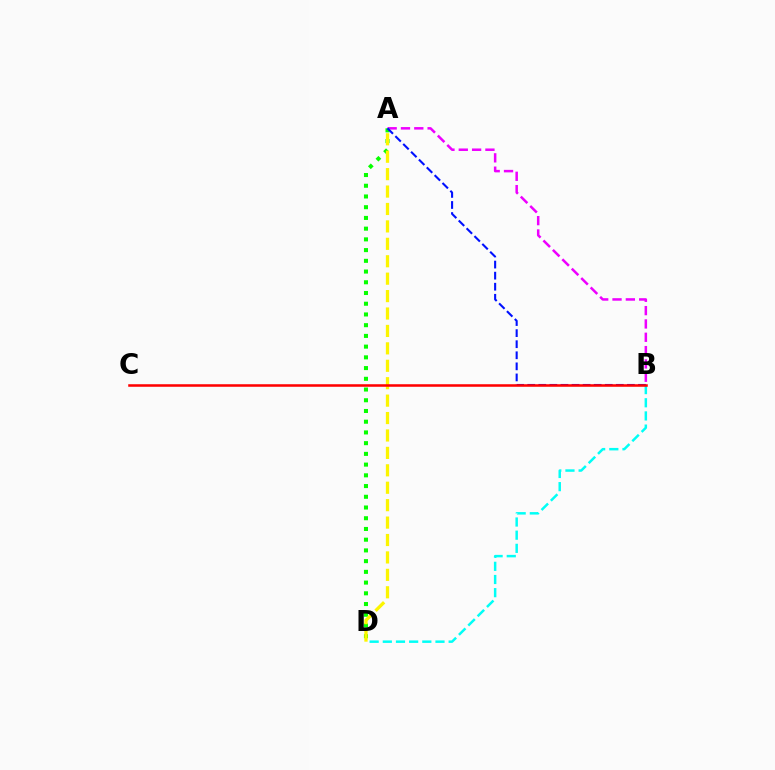{('B', 'D'): [{'color': '#00fff6', 'line_style': 'dashed', 'thickness': 1.79}], ('A', 'B'): [{'color': '#ee00ff', 'line_style': 'dashed', 'thickness': 1.81}, {'color': '#0010ff', 'line_style': 'dashed', 'thickness': 1.5}], ('A', 'D'): [{'color': '#08ff00', 'line_style': 'dotted', 'thickness': 2.91}, {'color': '#fcf500', 'line_style': 'dashed', 'thickness': 2.37}], ('B', 'C'): [{'color': '#ff0000', 'line_style': 'solid', 'thickness': 1.83}]}